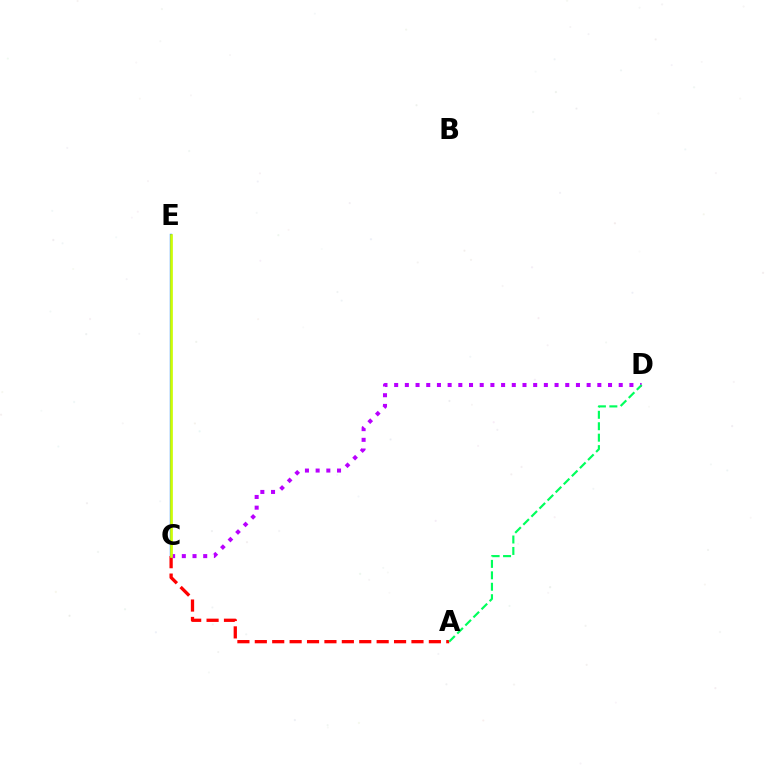{('C', 'E'): [{'color': '#0074ff', 'line_style': 'solid', 'thickness': 1.69}, {'color': '#d1ff00', 'line_style': 'solid', 'thickness': 1.89}], ('A', 'C'): [{'color': '#ff0000', 'line_style': 'dashed', 'thickness': 2.36}], ('C', 'D'): [{'color': '#b900ff', 'line_style': 'dotted', 'thickness': 2.91}], ('A', 'D'): [{'color': '#00ff5c', 'line_style': 'dashed', 'thickness': 1.55}]}